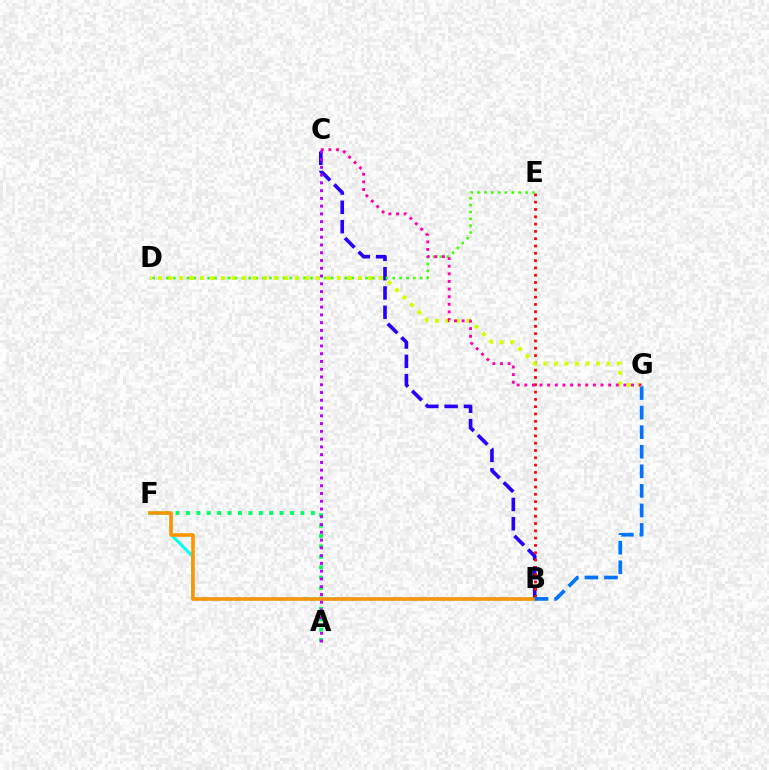{('B', 'C'): [{'color': '#2500ff', 'line_style': 'dashed', 'thickness': 2.62}], ('A', 'F'): [{'color': '#00ff5c', 'line_style': 'dotted', 'thickness': 2.83}], ('B', 'F'): [{'color': '#00fff6', 'line_style': 'solid', 'thickness': 2.18}, {'color': '#ff9400', 'line_style': 'solid', 'thickness': 2.57}], ('B', 'E'): [{'color': '#ff0000', 'line_style': 'dotted', 'thickness': 1.98}], ('B', 'G'): [{'color': '#0074ff', 'line_style': 'dashed', 'thickness': 2.66}], ('D', 'E'): [{'color': '#3dff00', 'line_style': 'dotted', 'thickness': 1.86}], ('D', 'G'): [{'color': '#d1ff00', 'line_style': 'dotted', 'thickness': 2.86}], ('C', 'G'): [{'color': '#ff00ac', 'line_style': 'dotted', 'thickness': 2.07}], ('A', 'C'): [{'color': '#b900ff', 'line_style': 'dotted', 'thickness': 2.11}]}